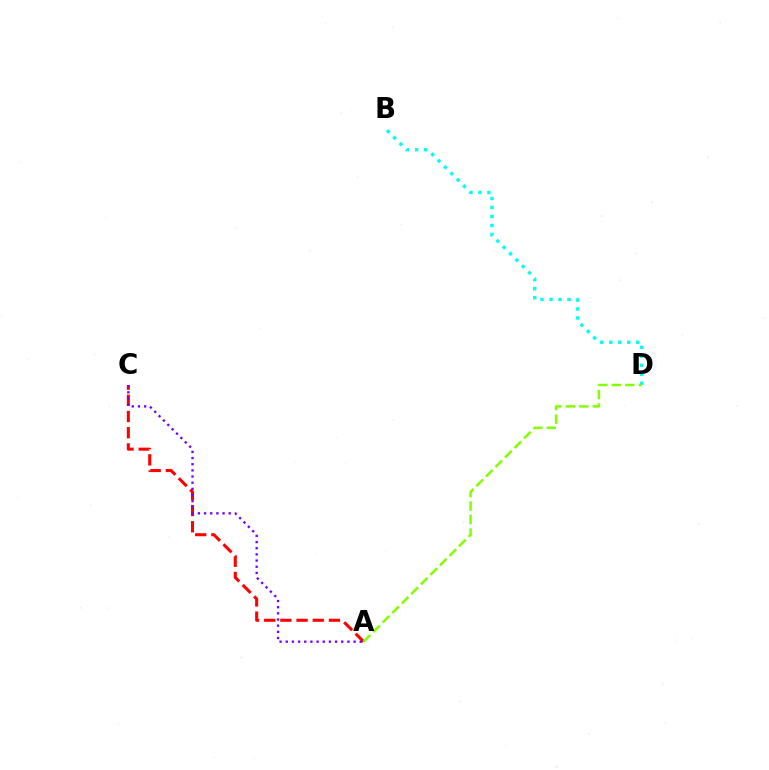{('A', 'C'): [{'color': '#ff0000', 'line_style': 'dashed', 'thickness': 2.2}, {'color': '#7200ff', 'line_style': 'dotted', 'thickness': 1.68}], ('B', 'D'): [{'color': '#00fff6', 'line_style': 'dotted', 'thickness': 2.45}], ('A', 'D'): [{'color': '#84ff00', 'line_style': 'dashed', 'thickness': 1.83}]}